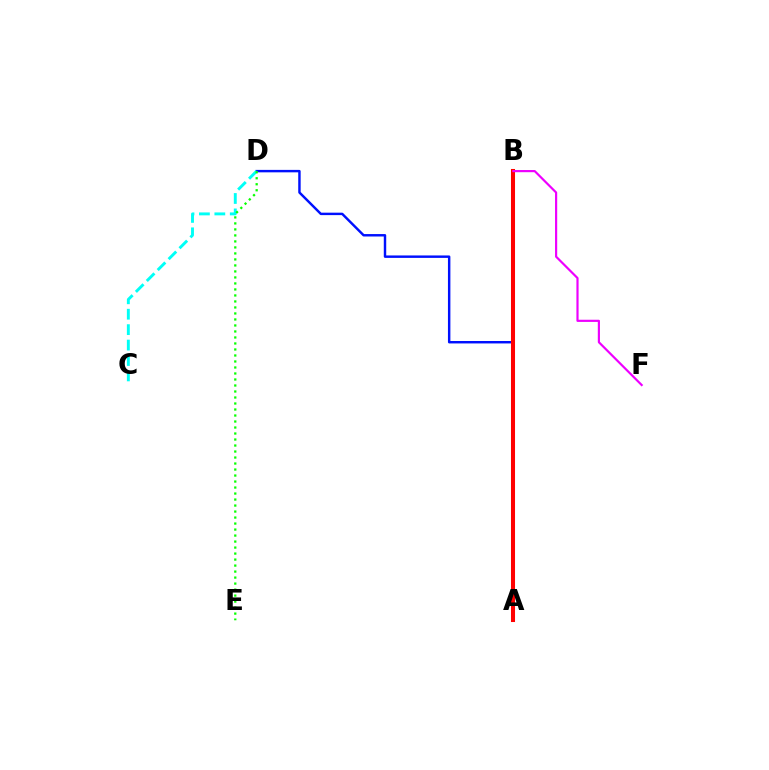{('A', 'D'): [{'color': '#0010ff', 'line_style': 'solid', 'thickness': 1.76}], ('A', 'B'): [{'color': '#fcf500', 'line_style': 'dashed', 'thickness': 1.81}, {'color': '#ff0000', 'line_style': 'solid', 'thickness': 2.92}], ('C', 'D'): [{'color': '#00fff6', 'line_style': 'dashed', 'thickness': 2.1}], ('D', 'E'): [{'color': '#08ff00', 'line_style': 'dotted', 'thickness': 1.63}], ('B', 'F'): [{'color': '#ee00ff', 'line_style': 'solid', 'thickness': 1.57}]}